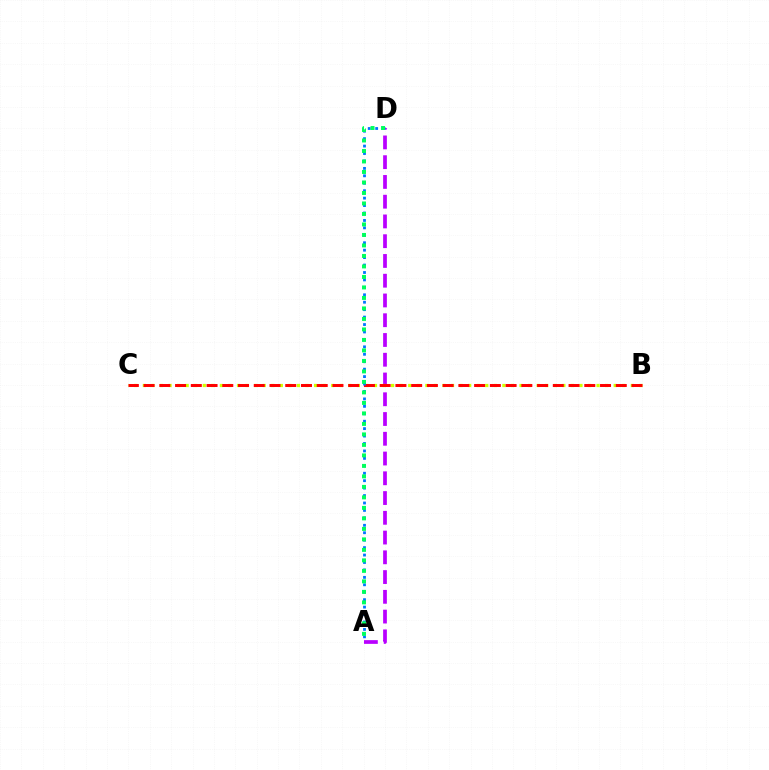{('A', 'D'): [{'color': '#b900ff', 'line_style': 'dashed', 'thickness': 2.68}, {'color': '#0074ff', 'line_style': 'dotted', 'thickness': 2.02}, {'color': '#00ff5c', 'line_style': 'dotted', 'thickness': 2.85}], ('B', 'C'): [{'color': '#d1ff00', 'line_style': 'dotted', 'thickness': 2.33}, {'color': '#ff0000', 'line_style': 'dashed', 'thickness': 2.14}]}